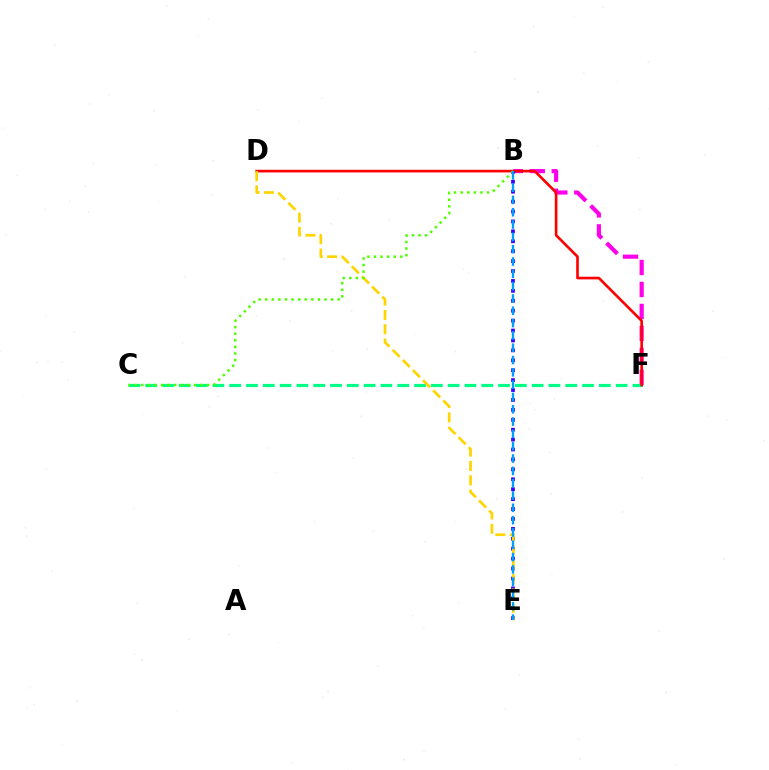{('B', 'F'): [{'color': '#ff00ed', 'line_style': 'dashed', 'thickness': 2.98}], ('C', 'F'): [{'color': '#00ff86', 'line_style': 'dashed', 'thickness': 2.28}], ('D', 'F'): [{'color': '#ff0000', 'line_style': 'solid', 'thickness': 1.9}], ('B', 'E'): [{'color': '#3700ff', 'line_style': 'dotted', 'thickness': 2.69}, {'color': '#009eff', 'line_style': 'dashed', 'thickness': 1.67}], ('D', 'E'): [{'color': '#ffd500', 'line_style': 'dashed', 'thickness': 1.95}], ('B', 'C'): [{'color': '#4fff00', 'line_style': 'dotted', 'thickness': 1.79}]}